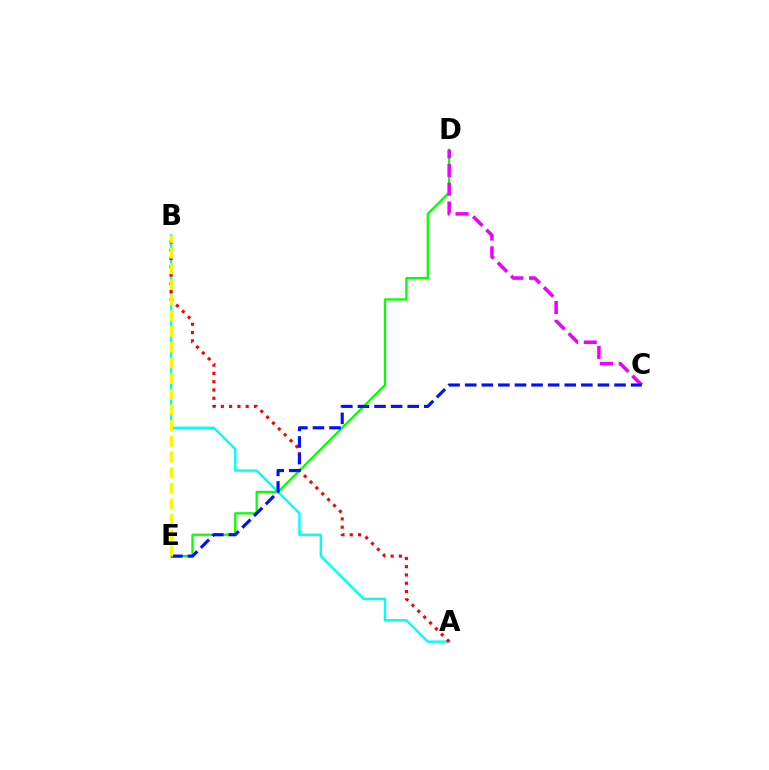{('D', 'E'): [{'color': '#08ff00', 'line_style': 'solid', 'thickness': 1.65}], ('C', 'D'): [{'color': '#ee00ff', 'line_style': 'dashed', 'thickness': 2.55}], ('A', 'B'): [{'color': '#00fff6', 'line_style': 'solid', 'thickness': 1.74}, {'color': '#ff0000', 'line_style': 'dotted', 'thickness': 2.25}], ('C', 'E'): [{'color': '#0010ff', 'line_style': 'dashed', 'thickness': 2.25}], ('B', 'E'): [{'color': '#fcf500', 'line_style': 'dashed', 'thickness': 2.13}]}